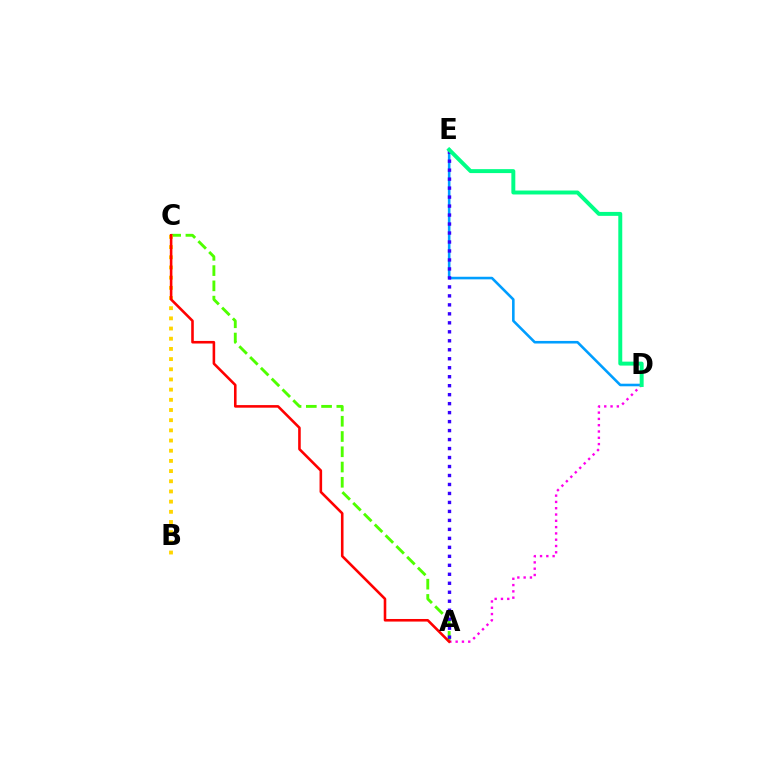{('A', 'C'): [{'color': '#4fff00', 'line_style': 'dashed', 'thickness': 2.07}, {'color': '#ff0000', 'line_style': 'solid', 'thickness': 1.86}], ('D', 'E'): [{'color': '#009eff', 'line_style': 'solid', 'thickness': 1.86}, {'color': '#00ff86', 'line_style': 'solid', 'thickness': 2.84}], ('B', 'C'): [{'color': '#ffd500', 'line_style': 'dotted', 'thickness': 2.77}], ('A', 'D'): [{'color': '#ff00ed', 'line_style': 'dotted', 'thickness': 1.71}], ('A', 'E'): [{'color': '#3700ff', 'line_style': 'dotted', 'thickness': 2.44}]}